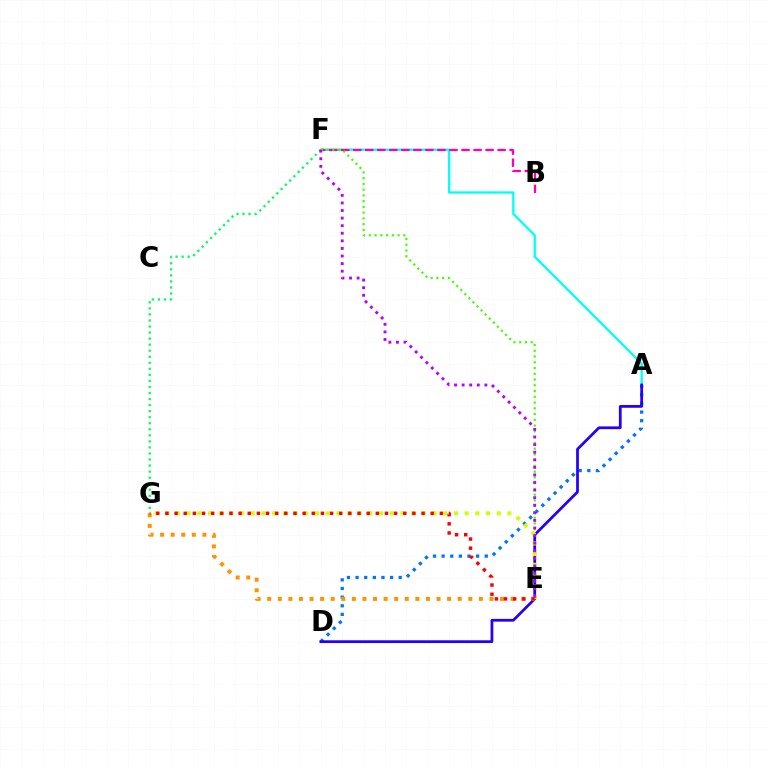{('A', 'D'): [{'color': '#0074ff', 'line_style': 'dotted', 'thickness': 2.34}, {'color': '#2500ff', 'line_style': 'solid', 'thickness': 1.99}], ('A', 'F'): [{'color': '#00fff6', 'line_style': 'solid', 'thickness': 1.64}], ('B', 'F'): [{'color': '#ff00ac', 'line_style': 'dashed', 'thickness': 1.63}], ('E', 'F'): [{'color': '#3dff00', 'line_style': 'dotted', 'thickness': 1.56}, {'color': '#b900ff', 'line_style': 'dotted', 'thickness': 2.06}], ('F', 'G'): [{'color': '#00ff5c', 'line_style': 'dotted', 'thickness': 1.64}], ('E', 'G'): [{'color': '#d1ff00', 'line_style': 'dotted', 'thickness': 2.91}, {'color': '#ff9400', 'line_style': 'dotted', 'thickness': 2.88}, {'color': '#ff0000', 'line_style': 'dotted', 'thickness': 2.49}]}